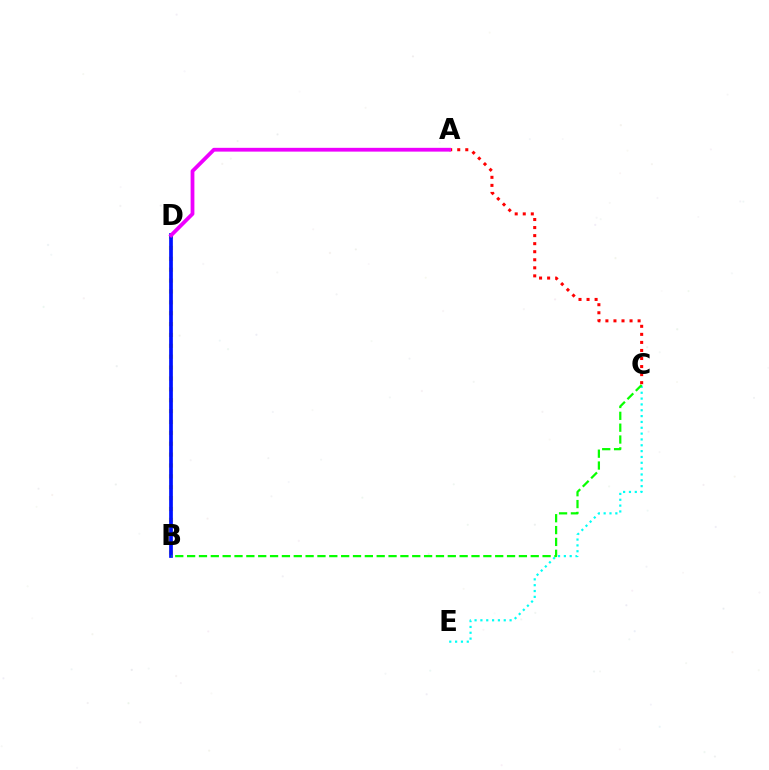{('B', 'D'): [{'color': '#fcf500', 'line_style': 'dotted', 'thickness': 2.96}, {'color': '#0010ff', 'line_style': 'solid', 'thickness': 2.67}], ('C', 'E'): [{'color': '#00fff6', 'line_style': 'dotted', 'thickness': 1.59}], ('B', 'C'): [{'color': '#08ff00', 'line_style': 'dashed', 'thickness': 1.61}], ('A', 'C'): [{'color': '#ff0000', 'line_style': 'dotted', 'thickness': 2.19}], ('A', 'D'): [{'color': '#ee00ff', 'line_style': 'solid', 'thickness': 2.73}]}